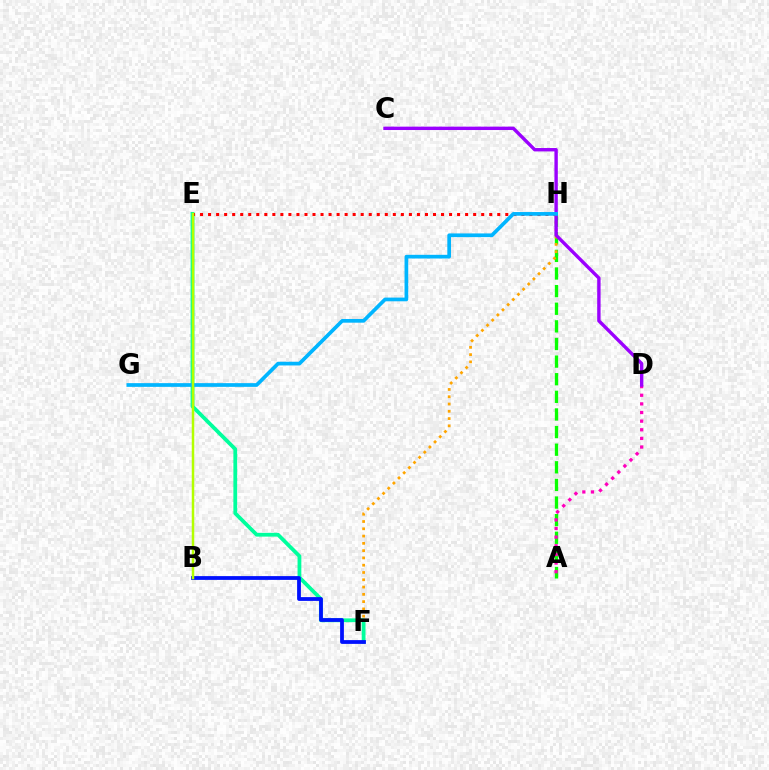{('A', 'H'): [{'color': '#08ff00', 'line_style': 'dashed', 'thickness': 2.39}], ('F', 'H'): [{'color': '#ffa500', 'line_style': 'dotted', 'thickness': 1.98}], ('E', 'F'): [{'color': '#00ff9d', 'line_style': 'solid', 'thickness': 2.72}], ('E', 'H'): [{'color': '#ff0000', 'line_style': 'dotted', 'thickness': 2.18}], ('A', 'D'): [{'color': '#ff00bd', 'line_style': 'dotted', 'thickness': 2.34}], ('C', 'D'): [{'color': '#9b00ff', 'line_style': 'solid', 'thickness': 2.44}], ('B', 'F'): [{'color': '#0010ff', 'line_style': 'solid', 'thickness': 2.72}], ('G', 'H'): [{'color': '#00b5ff', 'line_style': 'solid', 'thickness': 2.66}], ('B', 'E'): [{'color': '#b3ff00', 'line_style': 'solid', 'thickness': 1.79}]}